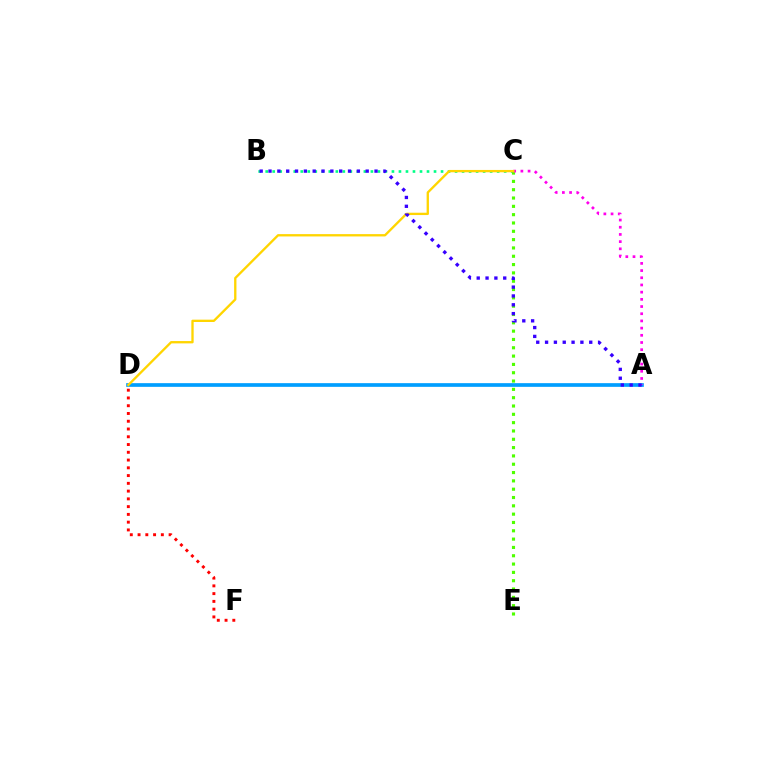{('D', 'F'): [{'color': '#ff0000', 'line_style': 'dotted', 'thickness': 2.11}], ('A', 'D'): [{'color': '#009eff', 'line_style': 'solid', 'thickness': 2.66}], ('B', 'C'): [{'color': '#00ff86', 'line_style': 'dotted', 'thickness': 1.91}], ('C', 'E'): [{'color': '#4fff00', 'line_style': 'dotted', 'thickness': 2.26}], ('A', 'C'): [{'color': '#ff00ed', 'line_style': 'dotted', 'thickness': 1.95}], ('C', 'D'): [{'color': '#ffd500', 'line_style': 'solid', 'thickness': 1.68}], ('A', 'B'): [{'color': '#3700ff', 'line_style': 'dotted', 'thickness': 2.4}]}